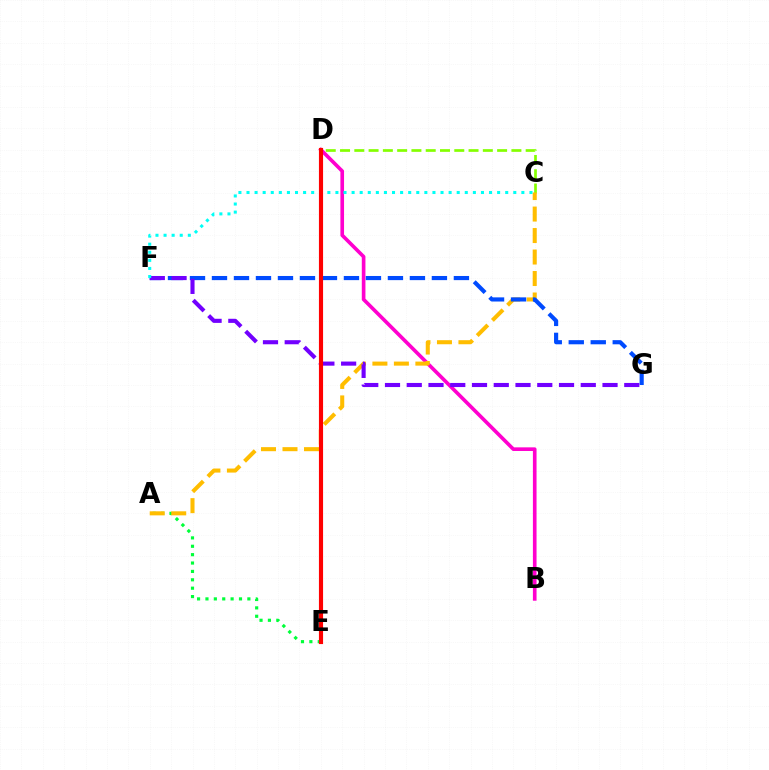{('A', 'E'): [{'color': '#00ff39', 'line_style': 'dotted', 'thickness': 2.28}], ('B', 'D'): [{'color': '#ff00cf', 'line_style': 'solid', 'thickness': 2.62}], ('C', 'D'): [{'color': '#84ff00', 'line_style': 'dashed', 'thickness': 1.94}], ('A', 'C'): [{'color': '#ffbd00', 'line_style': 'dashed', 'thickness': 2.92}], ('F', 'G'): [{'color': '#004bff', 'line_style': 'dashed', 'thickness': 2.99}, {'color': '#7200ff', 'line_style': 'dashed', 'thickness': 2.96}], ('C', 'F'): [{'color': '#00fff6', 'line_style': 'dotted', 'thickness': 2.2}], ('D', 'E'): [{'color': '#ff0000', 'line_style': 'solid', 'thickness': 2.98}]}